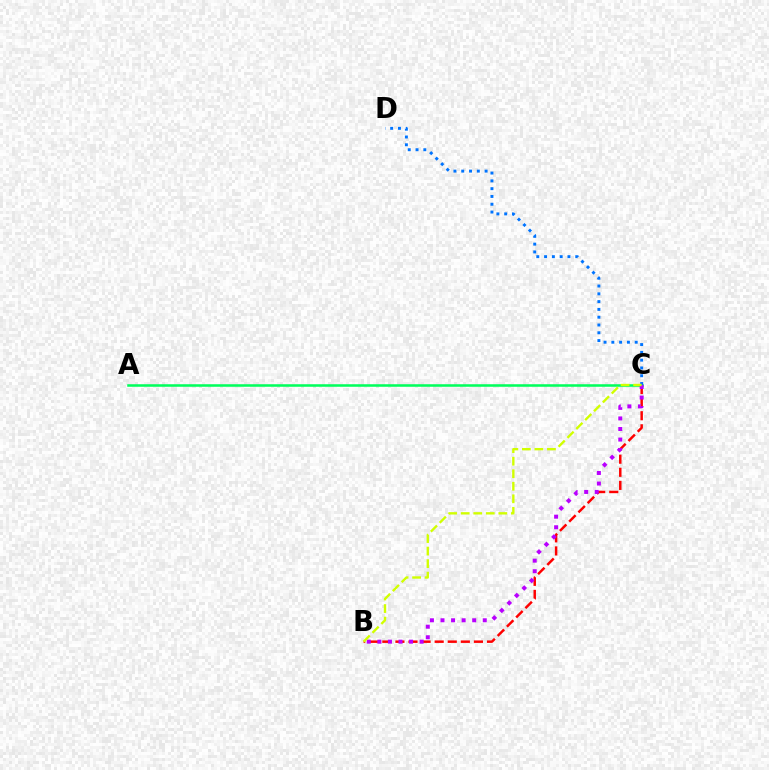{('A', 'C'): [{'color': '#00ff5c', 'line_style': 'solid', 'thickness': 1.83}], ('C', 'D'): [{'color': '#0074ff', 'line_style': 'dotted', 'thickness': 2.12}], ('B', 'C'): [{'color': '#ff0000', 'line_style': 'dashed', 'thickness': 1.78}, {'color': '#b900ff', 'line_style': 'dotted', 'thickness': 2.87}, {'color': '#d1ff00', 'line_style': 'dashed', 'thickness': 1.7}]}